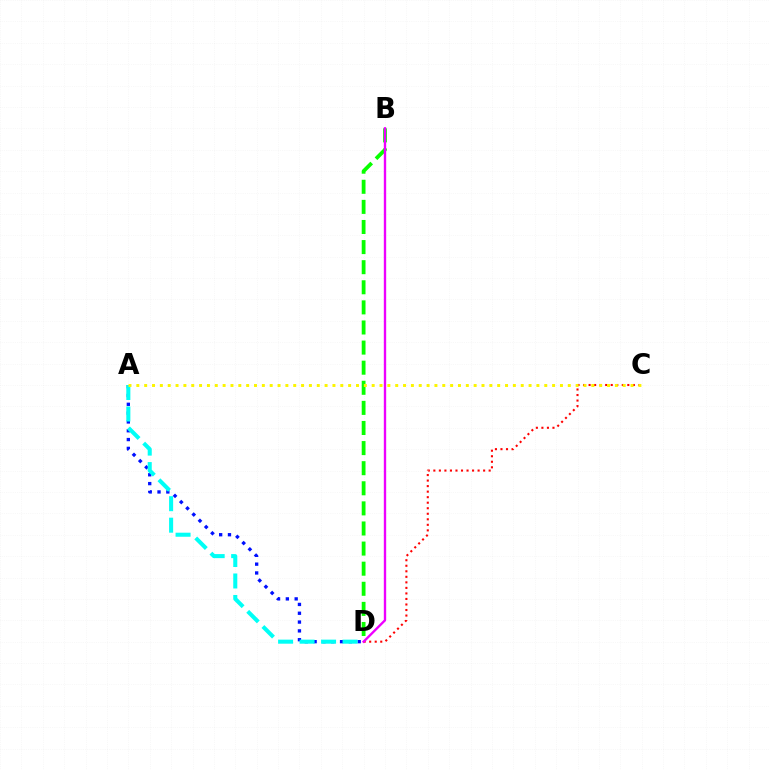{('C', 'D'): [{'color': '#ff0000', 'line_style': 'dotted', 'thickness': 1.5}], ('A', 'D'): [{'color': '#0010ff', 'line_style': 'dotted', 'thickness': 2.4}, {'color': '#00fff6', 'line_style': 'dashed', 'thickness': 2.92}], ('B', 'D'): [{'color': '#08ff00', 'line_style': 'dashed', 'thickness': 2.73}, {'color': '#ee00ff', 'line_style': 'solid', 'thickness': 1.7}], ('A', 'C'): [{'color': '#fcf500', 'line_style': 'dotted', 'thickness': 2.13}]}